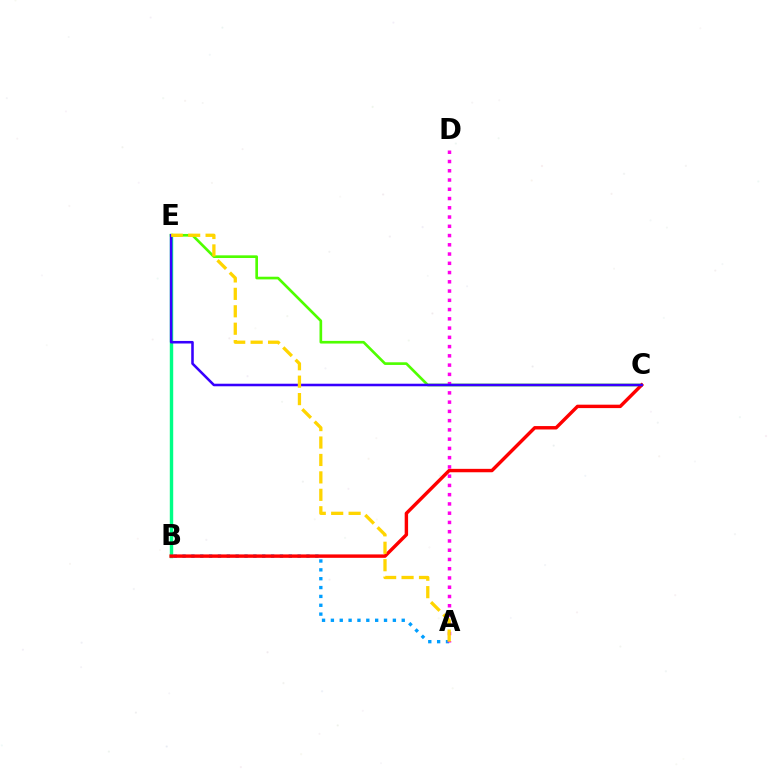{('B', 'E'): [{'color': '#00ff86', 'line_style': 'solid', 'thickness': 2.46}], ('C', 'E'): [{'color': '#4fff00', 'line_style': 'solid', 'thickness': 1.91}, {'color': '#3700ff', 'line_style': 'solid', 'thickness': 1.84}], ('A', 'B'): [{'color': '#009eff', 'line_style': 'dotted', 'thickness': 2.41}], ('B', 'C'): [{'color': '#ff0000', 'line_style': 'solid', 'thickness': 2.46}], ('A', 'D'): [{'color': '#ff00ed', 'line_style': 'dotted', 'thickness': 2.51}], ('A', 'E'): [{'color': '#ffd500', 'line_style': 'dashed', 'thickness': 2.37}]}